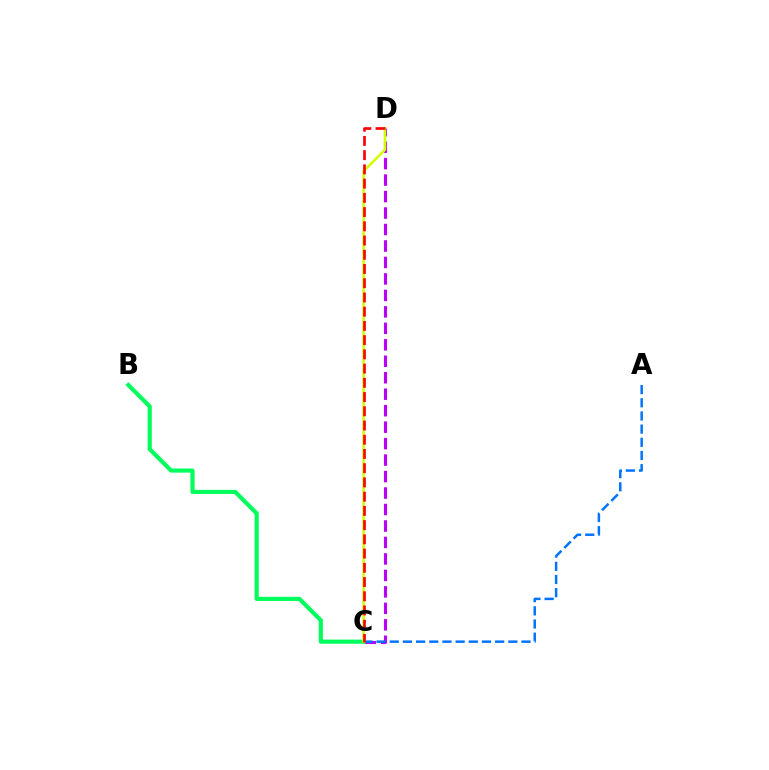{('C', 'D'): [{'color': '#b900ff', 'line_style': 'dashed', 'thickness': 2.24}, {'color': '#d1ff00', 'line_style': 'solid', 'thickness': 1.84}, {'color': '#ff0000', 'line_style': 'dashed', 'thickness': 1.93}], ('A', 'C'): [{'color': '#0074ff', 'line_style': 'dashed', 'thickness': 1.79}], ('B', 'C'): [{'color': '#00ff5c', 'line_style': 'solid', 'thickness': 2.99}]}